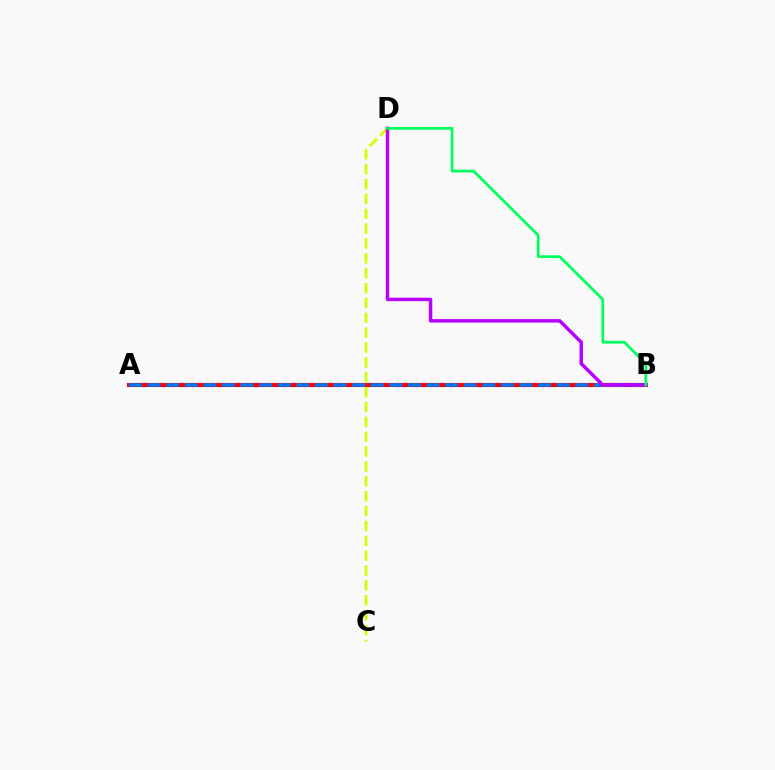{('A', 'B'): [{'color': '#ff0000', 'line_style': 'solid', 'thickness': 2.95}, {'color': '#0074ff', 'line_style': 'dashed', 'thickness': 2.53}], ('C', 'D'): [{'color': '#d1ff00', 'line_style': 'dashed', 'thickness': 2.02}], ('B', 'D'): [{'color': '#b900ff', 'line_style': 'solid', 'thickness': 2.49}, {'color': '#00ff5c', 'line_style': 'solid', 'thickness': 1.96}]}